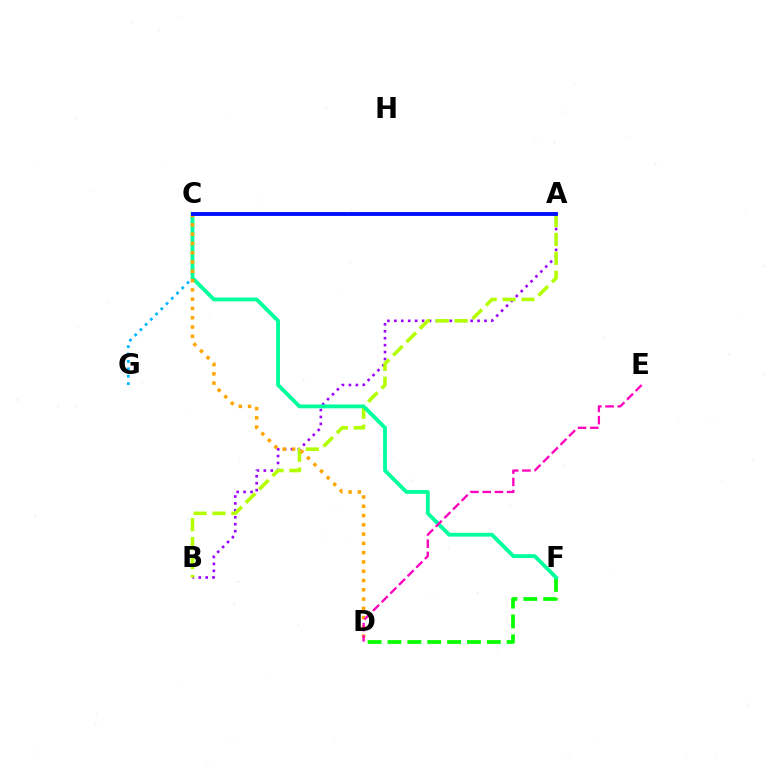{('A', 'B'): [{'color': '#9b00ff', 'line_style': 'dotted', 'thickness': 1.88}, {'color': '#b3ff00', 'line_style': 'dashed', 'thickness': 2.57}], ('C', 'G'): [{'color': '#00b5ff', 'line_style': 'dotted', 'thickness': 2.01}], ('D', 'F'): [{'color': '#08ff00', 'line_style': 'dashed', 'thickness': 2.7}], ('A', 'C'): [{'color': '#ff0000', 'line_style': 'solid', 'thickness': 1.58}, {'color': '#0010ff', 'line_style': 'solid', 'thickness': 2.79}], ('C', 'F'): [{'color': '#00ff9d', 'line_style': 'solid', 'thickness': 2.75}], ('C', 'D'): [{'color': '#ffa500', 'line_style': 'dotted', 'thickness': 2.52}], ('D', 'E'): [{'color': '#ff00bd', 'line_style': 'dashed', 'thickness': 1.66}]}